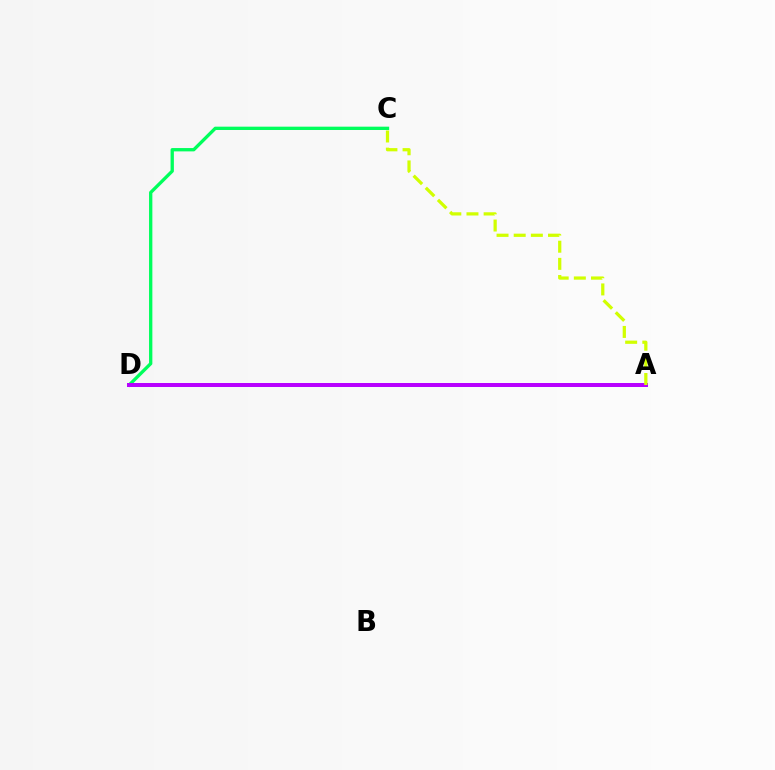{('A', 'D'): [{'color': '#ff0000', 'line_style': 'dashed', 'thickness': 1.73}, {'color': '#0074ff', 'line_style': 'solid', 'thickness': 2.63}, {'color': '#b900ff', 'line_style': 'solid', 'thickness': 2.84}], ('C', 'D'): [{'color': '#00ff5c', 'line_style': 'solid', 'thickness': 2.39}], ('A', 'C'): [{'color': '#d1ff00', 'line_style': 'dashed', 'thickness': 2.33}]}